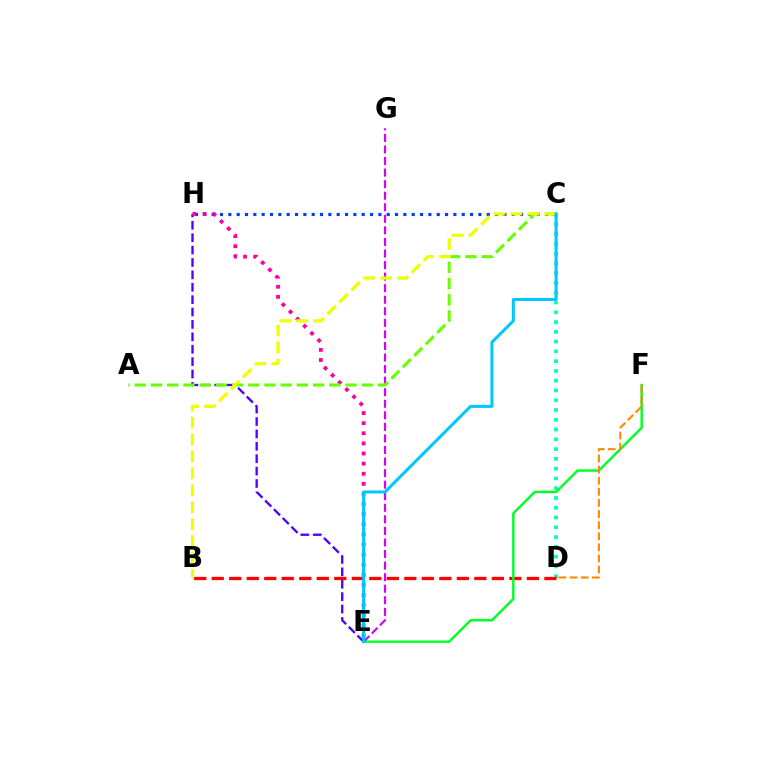{('E', 'H'): [{'color': '#4f00ff', 'line_style': 'dashed', 'thickness': 1.68}, {'color': '#ff00a0', 'line_style': 'dotted', 'thickness': 2.75}], ('C', 'D'): [{'color': '#00ffaf', 'line_style': 'dotted', 'thickness': 2.66}], ('C', 'H'): [{'color': '#003fff', 'line_style': 'dotted', 'thickness': 2.26}], ('B', 'D'): [{'color': '#ff0000', 'line_style': 'dashed', 'thickness': 2.38}], ('E', 'F'): [{'color': '#00ff27', 'line_style': 'solid', 'thickness': 1.75}], ('E', 'G'): [{'color': '#d600ff', 'line_style': 'dashed', 'thickness': 1.57}], ('A', 'C'): [{'color': '#66ff00', 'line_style': 'dashed', 'thickness': 2.2}], ('D', 'F'): [{'color': '#ff8800', 'line_style': 'dashed', 'thickness': 1.51}], ('B', 'C'): [{'color': '#eeff00', 'line_style': 'dashed', 'thickness': 2.3}], ('C', 'E'): [{'color': '#00c7ff', 'line_style': 'solid', 'thickness': 2.17}]}